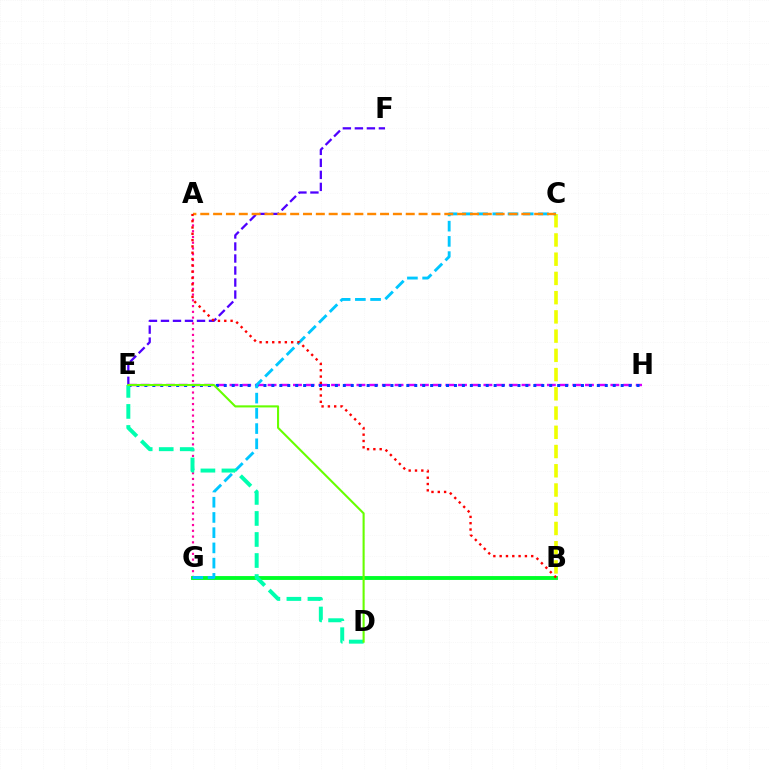{('A', 'G'): [{'color': '#ff00a0', 'line_style': 'dotted', 'thickness': 1.57}], ('B', 'G'): [{'color': '#00ff27', 'line_style': 'solid', 'thickness': 2.78}], ('E', 'H'): [{'color': '#d600ff', 'line_style': 'dashed', 'thickness': 1.72}, {'color': '#003fff', 'line_style': 'dotted', 'thickness': 2.16}], ('E', 'F'): [{'color': '#4f00ff', 'line_style': 'dashed', 'thickness': 1.63}], ('B', 'C'): [{'color': '#eeff00', 'line_style': 'dashed', 'thickness': 2.61}], ('C', 'G'): [{'color': '#00c7ff', 'line_style': 'dashed', 'thickness': 2.07}], ('A', 'C'): [{'color': '#ff8800', 'line_style': 'dashed', 'thickness': 1.74}], ('A', 'B'): [{'color': '#ff0000', 'line_style': 'dotted', 'thickness': 1.71}], ('D', 'E'): [{'color': '#00ffaf', 'line_style': 'dashed', 'thickness': 2.86}, {'color': '#66ff00', 'line_style': 'solid', 'thickness': 1.51}]}